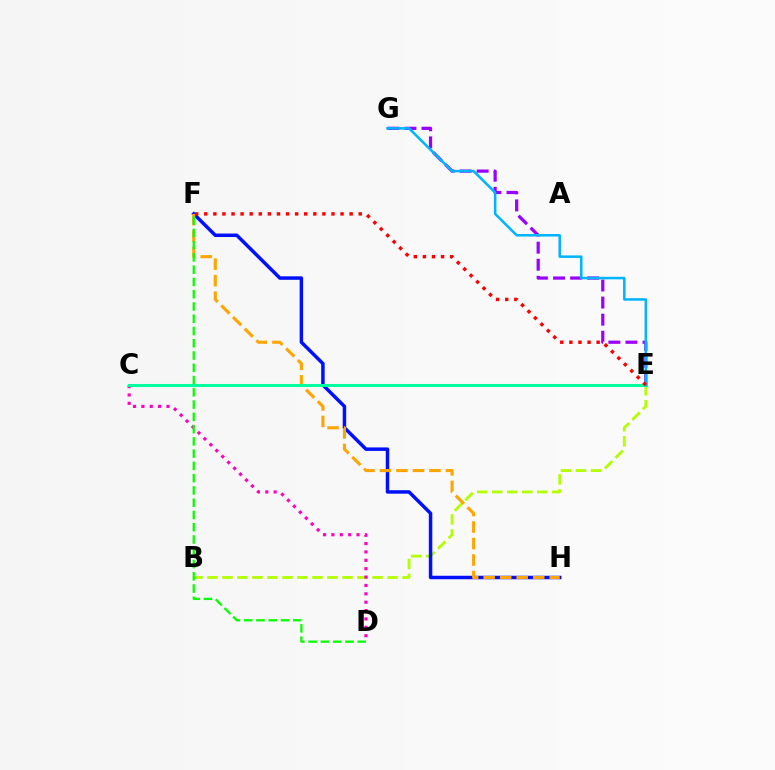{('B', 'E'): [{'color': '#b3ff00', 'line_style': 'dashed', 'thickness': 2.04}], ('E', 'G'): [{'color': '#9b00ff', 'line_style': 'dashed', 'thickness': 2.32}, {'color': '#00b5ff', 'line_style': 'solid', 'thickness': 1.83}], ('C', 'D'): [{'color': '#ff00bd', 'line_style': 'dotted', 'thickness': 2.28}], ('F', 'H'): [{'color': '#0010ff', 'line_style': 'solid', 'thickness': 2.51}, {'color': '#ffa500', 'line_style': 'dashed', 'thickness': 2.24}], ('C', 'E'): [{'color': '#00ff9d', 'line_style': 'solid', 'thickness': 2.2}], ('E', 'F'): [{'color': '#ff0000', 'line_style': 'dotted', 'thickness': 2.47}], ('D', 'F'): [{'color': '#08ff00', 'line_style': 'dashed', 'thickness': 1.67}]}